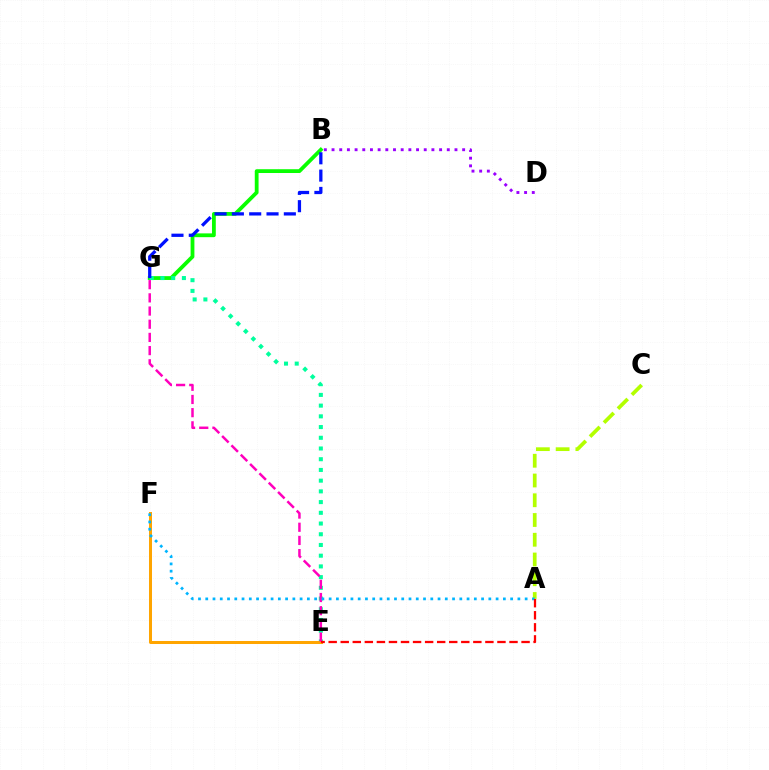{('B', 'G'): [{'color': '#08ff00', 'line_style': 'solid', 'thickness': 2.73}, {'color': '#0010ff', 'line_style': 'dashed', 'thickness': 2.35}], ('E', 'G'): [{'color': '#00ff9d', 'line_style': 'dotted', 'thickness': 2.91}, {'color': '#ff00bd', 'line_style': 'dashed', 'thickness': 1.79}], ('E', 'F'): [{'color': '#ffa500', 'line_style': 'solid', 'thickness': 2.17}], ('A', 'C'): [{'color': '#b3ff00', 'line_style': 'dashed', 'thickness': 2.68}], ('A', 'F'): [{'color': '#00b5ff', 'line_style': 'dotted', 'thickness': 1.97}], ('A', 'E'): [{'color': '#ff0000', 'line_style': 'dashed', 'thickness': 1.64}], ('B', 'D'): [{'color': '#9b00ff', 'line_style': 'dotted', 'thickness': 2.09}]}